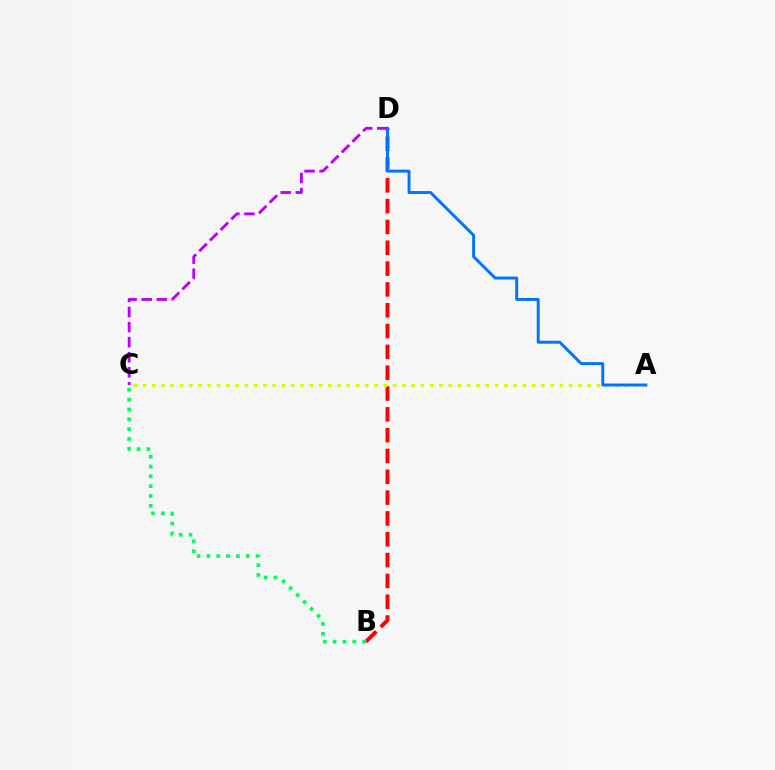{('B', 'D'): [{'color': '#ff0000', 'line_style': 'dashed', 'thickness': 2.83}], ('A', 'C'): [{'color': '#d1ff00', 'line_style': 'dotted', 'thickness': 2.52}], ('B', 'C'): [{'color': '#00ff5c', 'line_style': 'dotted', 'thickness': 2.67}], ('A', 'D'): [{'color': '#0074ff', 'line_style': 'solid', 'thickness': 2.11}], ('C', 'D'): [{'color': '#b900ff', 'line_style': 'dashed', 'thickness': 2.05}]}